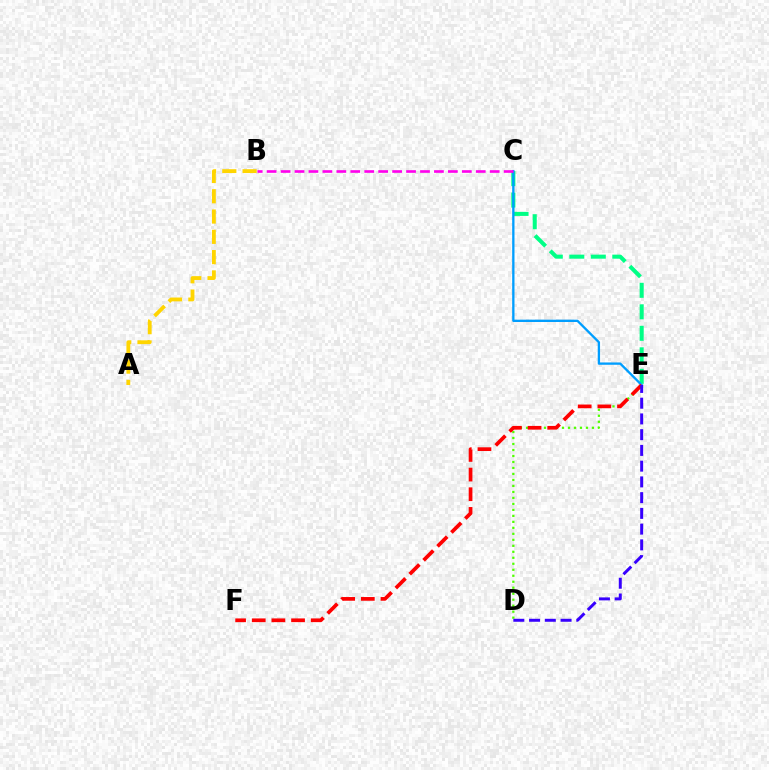{('D', 'E'): [{'color': '#4fff00', 'line_style': 'dotted', 'thickness': 1.63}, {'color': '#3700ff', 'line_style': 'dashed', 'thickness': 2.14}], ('C', 'E'): [{'color': '#00ff86', 'line_style': 'dashed', 'thickness': 2.92}, {'color': '#009eff', 'line_style': 'solid', 'thickness': 1.67}], ('B', 'C'): [{'color': '#ff00ed', 'line_style': 'dashed', 'thickness': 1.89}], ('E', 'F'): [{'color': '#ff0000', 'line_style': 'dashed', 'thickness': 2.67}], ('A', 'B'): [{'color': '#ffd500', 'line_style': 'dashed', 'thickness': 2.76}]}